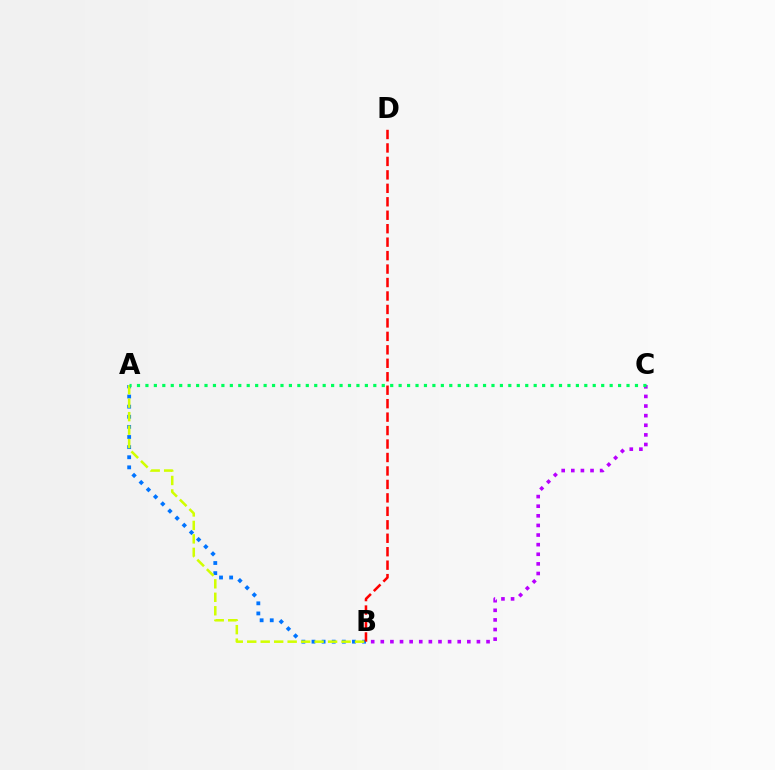{('B', 'C'): [{'color': '#b900ff', 'line_style': 'dotted', 'thickness': 2.61}], ('A', 'B'): [{'color': '#0074ff', 'line_style': 'dotted', 'thickness': 2.75}, {'color': '#d1ff00', 'line_style': 'dashed', 'thickness': 1.83}], ('A', 'C'): [{'color': '#00ff5c', 'line_style': 'dotted', 'thickness': 2.29}], ('B', 'D'): [{'color': '#ff0000', 'line_style': 'dashed', 'thickness': 1.83}]}